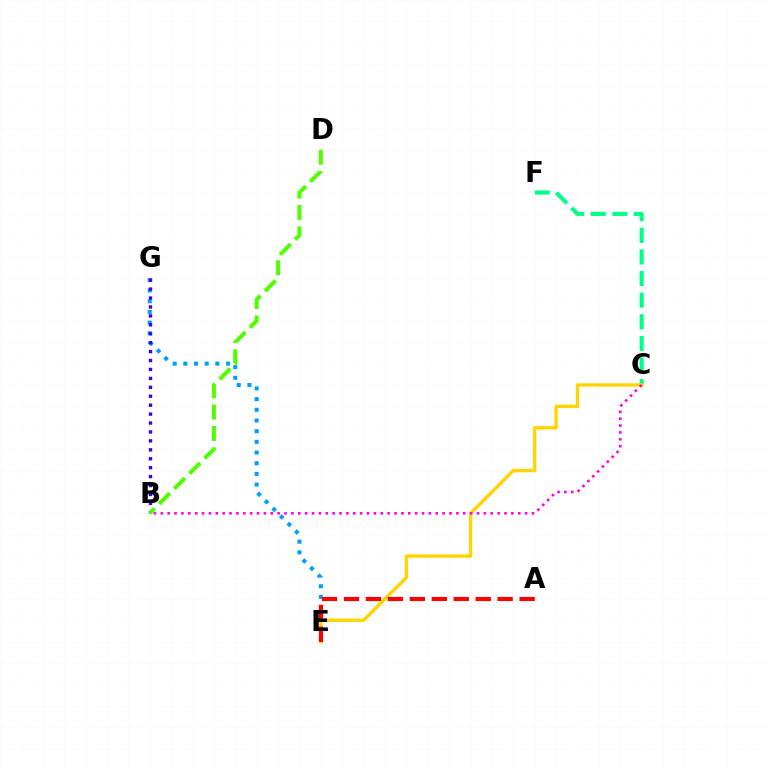{('E', 'G'): [{'color': '#009eff', 'line_style': 'dotted', 'thickness': 2.9}], ('B', 'G'): [{'color': '#3700ff', 'line_style': 'dotted', 'thickness': 2.43}], ('C', 'F'): [{'color': '#00ff86', 'line_style': 'dashed', 'thickness': 2.94}], ('C', 'E'): [{'color': '#ffd500', 'line_style': 'solid', 'thickness': 2.43}], ('B', 'D'): [{'color': '#4fff00', 'line_style': 'dashed', 'thickness': 2.9}], ('A', 'E'): [{'color': '#ff0000', 'line_style': 'dashed', 'thickness': 2.98}], ('B', 'C'): [{'color': '#ff00ed', 'line_style': 'dotted', 'thickness': 1.87}]}